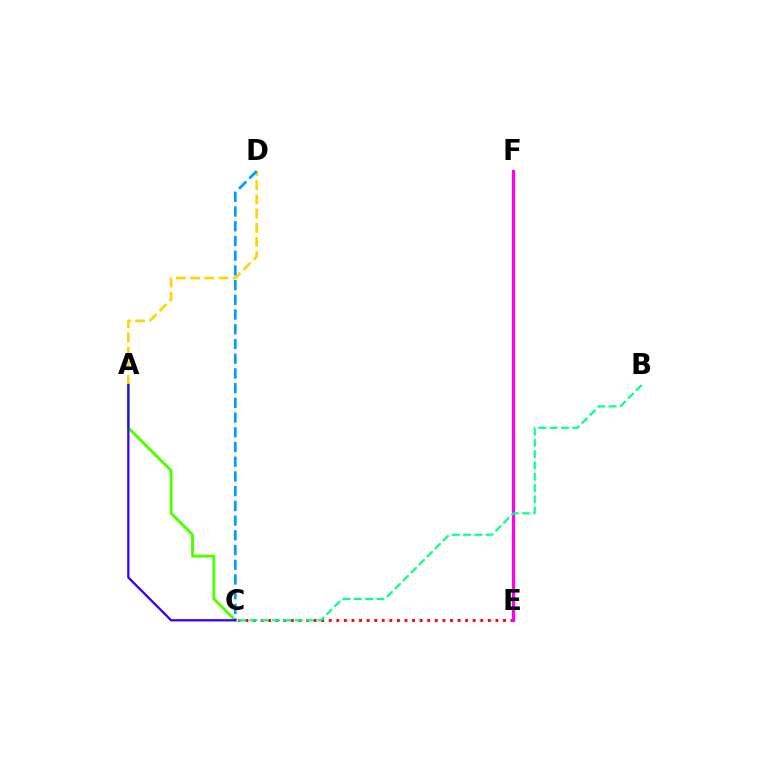{('C', 'E'): [{'color': '#ff0000', 'line_style': 'dotted', 'thickness': 2.06}], ('A', 'C'): [{'color': '#4fff00', 'line_style': 'solid', 'thickness': 2.07}, {'color': '#3700ff', 'line_style': 'solid', 'thickness': 1.65}], ('A', 'D'): [{'color': '#ffd500', 'line_style': 'dashed', 'thickness': 1.93}], ('C', 'D'): [{'color': '#009eff', 'line_style': 'dashed', 'thickness': 2.0}], ('E', 'F'): [{'color': '#ff00ed', 'line_style': 'solid', 'thickness': 2.31}], ('B', 'C'): [{'color': '#00ff86', 'line_style': 'dashed', 'thickness': 1.54}]}